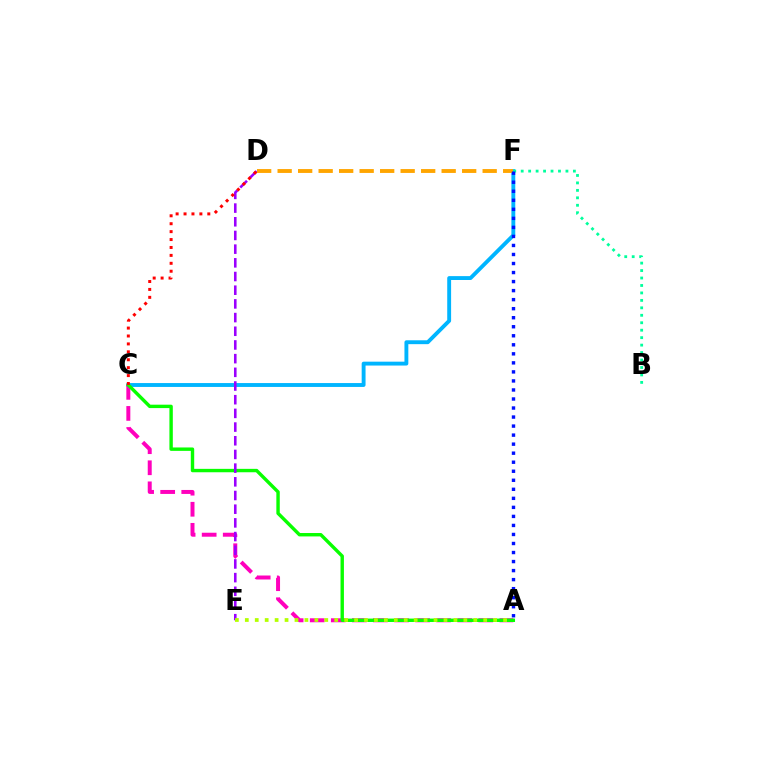{('C', 'F'): [{'color': '#00b5ff', 'line_style': 'solid', 'thickness': 2.79}], ('B', 'F'): [{'color': '#00ff9d', 'line_style': 'dotted', 'thickness': 2.03}], ('A', 'C'): [{'color': '#ff00bd', 'line_style': 'dashed', 'thickness': 2.86}, {'color': '#08ff00', 'line_style': 'solid', 'thickness': 2.45}], ('D', 'E'): [{'color': '#9b00ff', 'line_style': 'dashed', 'thickness': 1.86}], ('A', 'E'): [{'color': '#b3ff00', 'line_style': 'dotted', 'thickness': 2.7}], ('D', 'F'): [{'color': '#ffa500', 'line_style': 'dashed', 'thickness': 2.79}], ('C', 'D'): [{'color': '#ff0000', 'line_style': 'dotted', 'thickness': 2.15}], ('A', 'F'): [{'color': '#0010ff', 'line_style': 'dotted', 'thickness': 2.45}]}